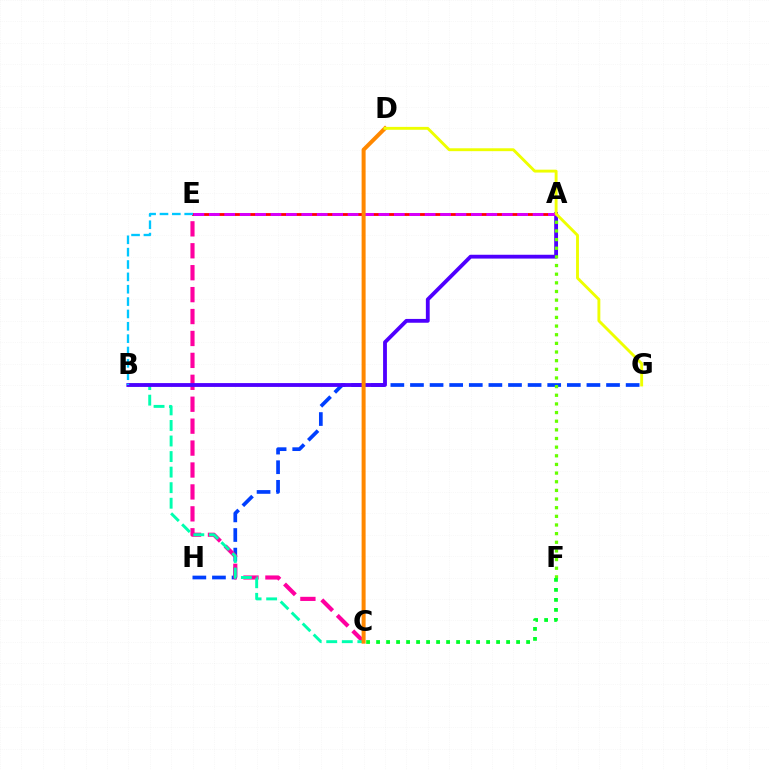{('G', 'H'): [{'color': '#003fff', 'line_style': 'dashed', 'thickness': 2.66}], ('C', 'E'): [{'color': '#ff00a0', 'line_style': 'dashed', 'thickness': 2.98}], ('B', 'C'): [{'color': '#00ffaf', 'line_style': 'dashed', 'thickness': 2.11}], ('A', 'B'): [{'color': '#4f00ff', 'line_style': 'solid', 'thickness': 2.75}], ('A', 'E'): [{'color': '#ff0000', 'line_style': 'solid', 'thickness': 2.02}, {'color': '#d600ff', 'line_style': 'dashed', 'thickness': 2.09}], ('A', 'F'): [{'color': '#66ff00', 'line_style': 'dotted', 'thickness': 2.35}], ('B', 'E'): [{'color': '#00c7ff', 'line_style': 'dashed', 'thickness': 1.68}], ('C', 'F'): [{'color': '#00ff27', 'line_style': 'dotted', 'thickness': 2.72}], ('C', 'D'): [{'color': '#ff8800', 'line_style': 'solid', 'thickness': 2.88}], ('D', 'G'): [{'color': '#eeff00', 'line_style': 'solid', 'thickness': 2.08}]}